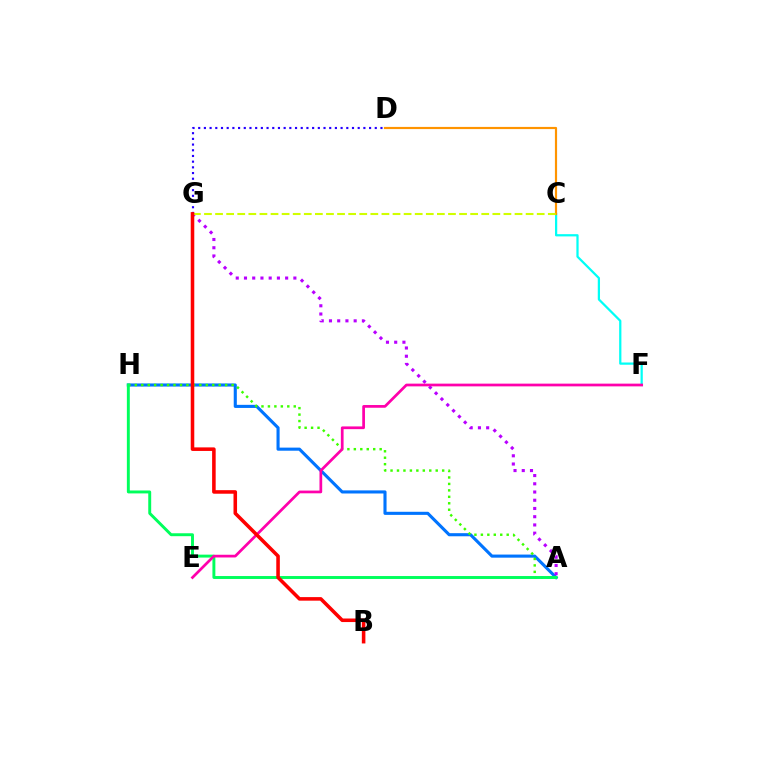{('A', 'H'): [{'color': '#0074ff', 'line_style': 'solid', 'thickness': 2.23}, {'color': '#3dff00', 'line_style': 'dotted', 'thickness': 1.75}, {'color': '#00ff5c', 'line_style': 'solid', 'thickness': 2.11}], ('C', 'F'): [{'color': '#00fff6', 'line_style': 'solid', 'thickness': 1.61}], ('C', 'D'): [{'color': '#ff9400', 'line_style': 'solid', 'thickness': 1.57}], ('A', 'G'): [{'color': '#b900ff', 'line_style': 'dotted', 'thickness': 2.24}], ('E', 'F'): [{'color': '#ff00ac', 'line_style': 'solid', 'thickness': 1.96}], ('C', 'G'): [{'color': '#d1ff00', 'line_style': 'dashed', 'thickness': 1.51}], ('D', 'G'): [{'color': '#2500ff', 'line_style': 'dotted', 'thickness': 1.55}], ('B', 'G'): [{'color': '#ff0000', 'line_style': 'solid', 'thickness': 2.56}]}